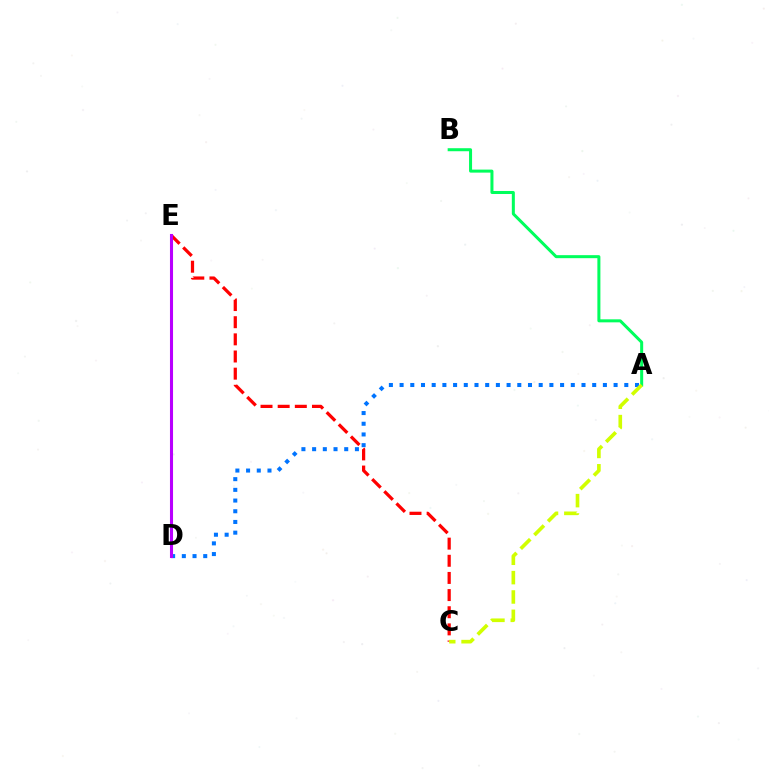{('C', 'E'): [{'color': '#ff0000', 'line_style': 'dashed', 'thickness': 2.33}], ('A', 'B'): [{'color': '#00ff5c', 'line_style': 'solid', 'thickness': 2.17}], ('A', 'D'): [{'color': '#0074ff', 'line_style': 'dotted', 'thickness': 2.91}], ('A', 'C'): [{'color': '#d1ff00', 'line_style': 'dashed', 'thickness': 2.63}], ('D', 'E'): [{'color': '#b900ff', 'line_style': 'solid', 'thickness': 2.21}]}